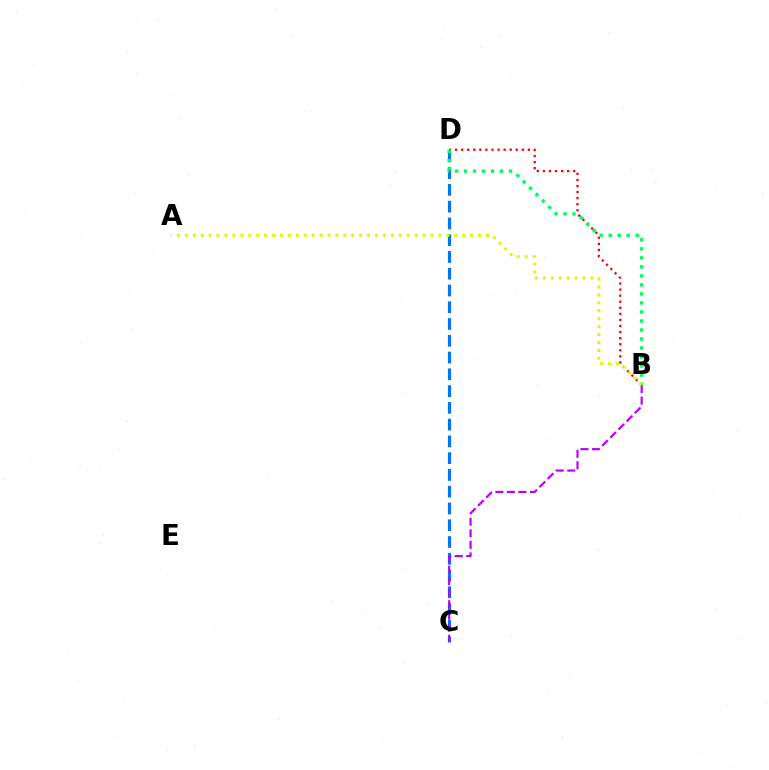{('C', 'D'): [{'color': '#0074ff', 'line_style': 'dashed', 'thickness': 2.28}], ('B', 'D'): [{'color': '#ff0000', 'line_style': 'dotted', 'thickness': 1.65}, {'color': '#00ff5c', 'line_style': 'dotted', 'thickness': 2.45}], ('B', 'C'): [{'color': '#b900ff', 'line_style': 'dashed', 'thickness': 1.57}], ('A', 'B'): [{'color': '#d1ff00', 'line_style': 'dotted', 'thickness': 2.15}]}